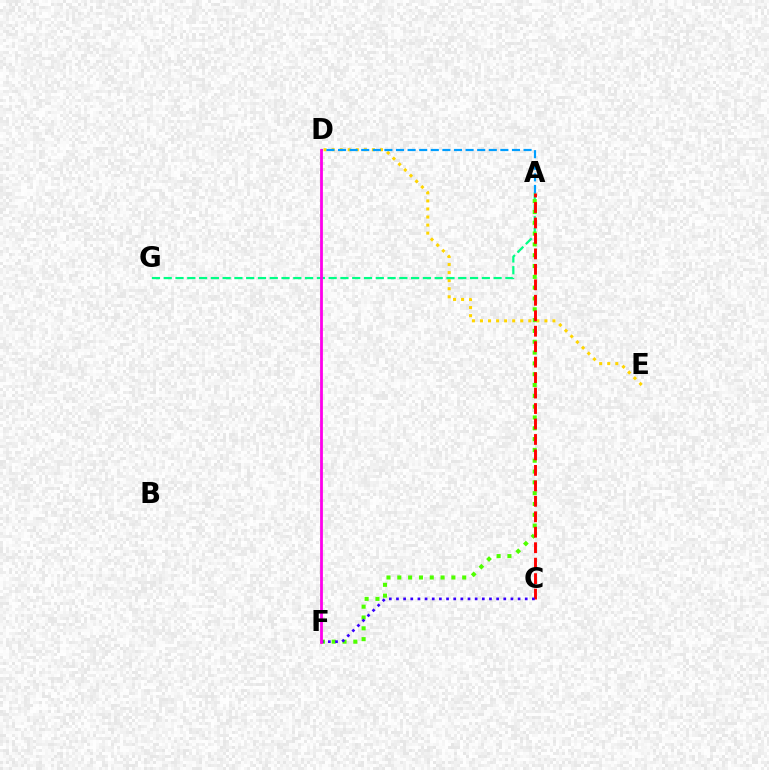{('D', 'E'): [{'color': '#ffd500', 'line_style': 'dotted', 'thickness': 2.19}], ('A', 'G'): [{'color': '#00ff86', 'line_style': 'dashed', 'thickness': 1.6}], ('A', 'F'): [{'color': '#4fff00', 'line_style': 'dotted', 'thickness': 2.94}], ('A', 'C'): [{'color': '#ff0000', 'line_style': 'dashed', 'thickness': 2.1}], ('C', 'F'): [{'color': '#3700ff', 'line_style': 'dotted', 'thickness': 1.94}], ('A', 'D'): [{'color': '#009eff', 'line_style': 'dashed', 'thickness': 1.58}], ('D', 'F'): [{'color': '#ff00ed', 'line_style': 'solid', 'thickness': 2.01}]}